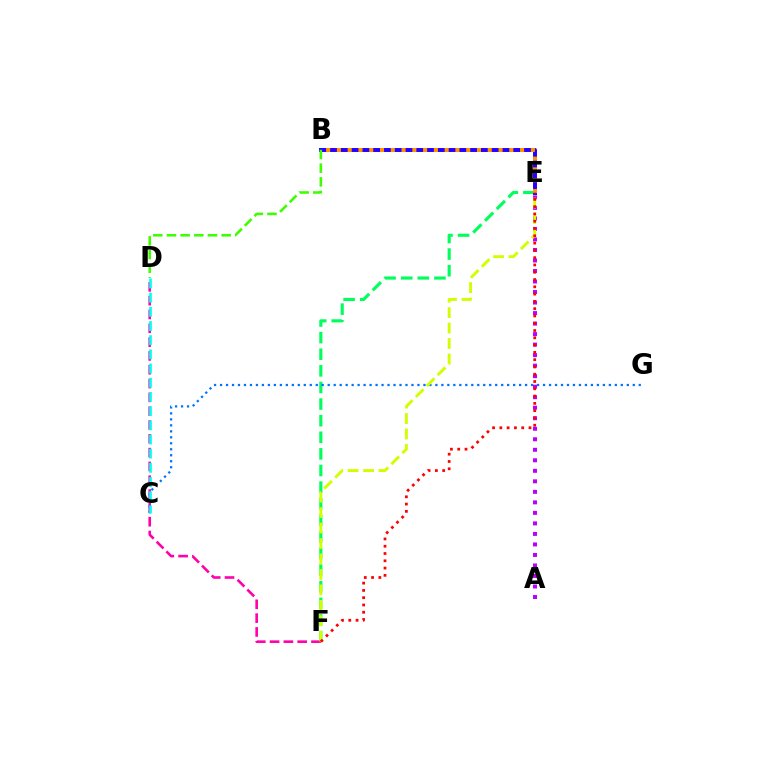{('E', 'F'): [{'color': '#00ff5c', 'line_style': 'dashed', 'thickness': 2.26}, {'color': '#d1ff00', 'line_style': 'dashed', 'thickness': 2.1}, {'color': '#ff0000', 'line_style': 'dotted', 'thickness': 1.98}], ('B', 'E'): [{'color': '#2500ff', 'line_style': 'solid', 'thickness': 2.84}, {'color': '#ff9400', 'line_style': 'dotted', 'thickness': 2.93}], ('D', 'F'): [{'color': '#ff00ac', 'line_style': 'dashed', 'thickness': 1.88}], ('C', 'G'): [{'color': '#0074ff', 'line_style': 'dotted', 'thickness': 1.63}], ('A', 'E'): [{'color': '#b900ff', 'line_style': 'dotted', 'thickness': 2.86}], ('C', 'D'): [{'color': '#00fff6', 'line_style': 'dashed', 'thickness': 1.93}], ('B', 'D'): [{'color': '#3dff00', 'line_style': 'dashed', 'thickness': 1.86}]}